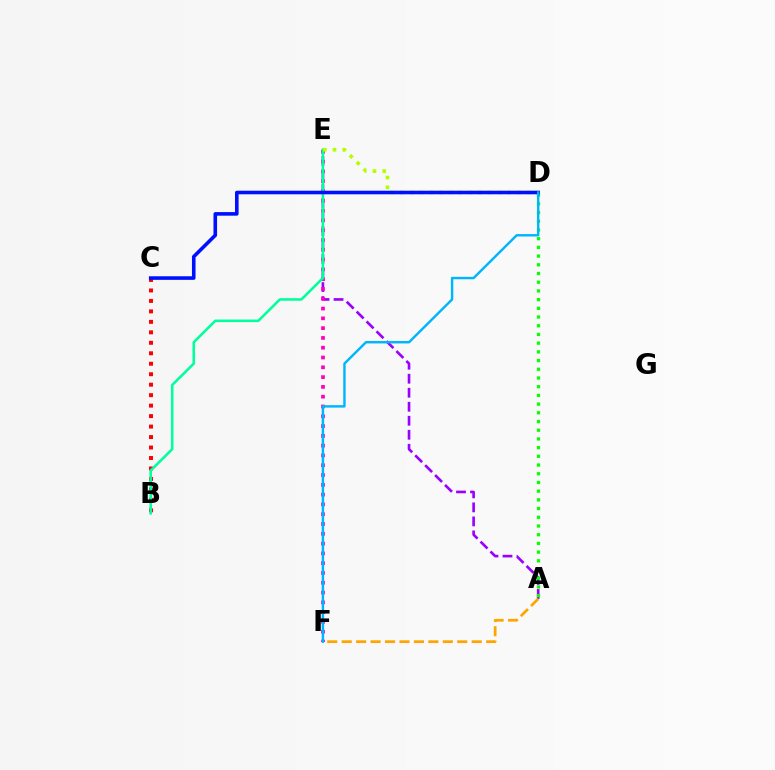{('B', 'C'): [{'color': '#ff0000', 'line_style': 'dotted', 'thickness': 2.85}], ('A', 'E'): [{'color': '#9b00ff', 'line_style': 'dashed', 'thickness': 1.9}], ('E', 'F'): [{'color': '#ff00bd', 'line_style': 'dotted', 'thickness': 2.66}], ('A', 'D'): [{'color': '#08ff00', 'line_style': 'dotted', 'thickness': 2.37}], ('B', 'E'): [{'color': '#00ff9d', 'line_style': 'solid', 'thickness': 1.85}], ('A', 'F'): [{'color': '#ffa500', 'line_style': 'dashed', 'thickness': 1.96}], ('D', 'E'): [{'color': '#b3ff00', 'line_style': 'dotted', 'thickness': 2.65}], ('C', 'D'): [{'color': '#0010ff', 'line_style': 'solid', 'thickness': 2.59}], ('D', 'F'): [{'color': '#00b5ff', 'line_style': 'solid', 'thickness': 1.75}]}